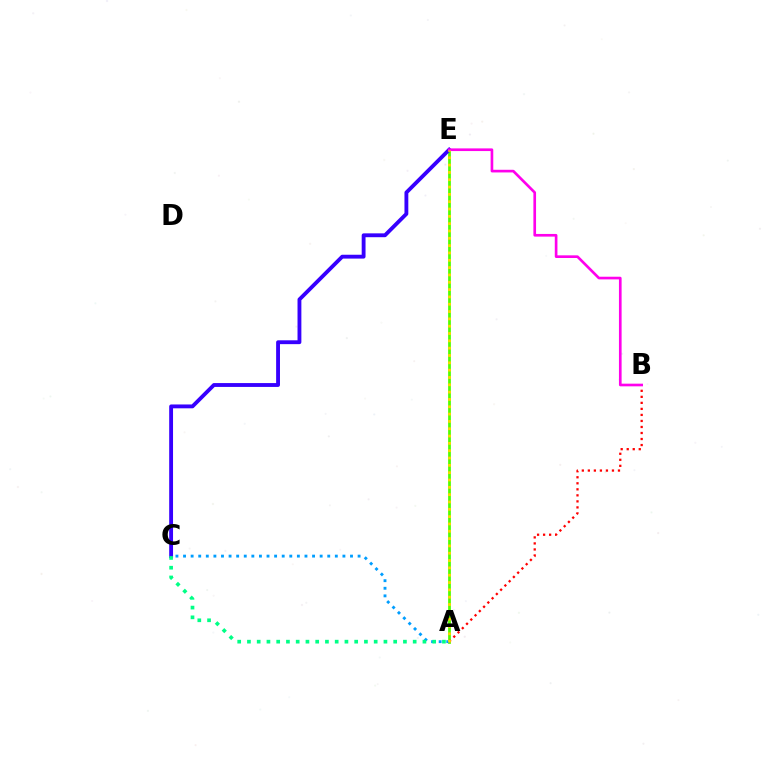{('A', 'E'): [{'color': '#4fff00', 'line_style': 'solid', 'thickness': 1.98}, {'color': '#ffd500', 'line_style': 'dotted', 'thickness': 1.99}], ('A', 'C'): [{'color': '#009eff', 'line_style': 'dotted', 'thickness': 2.06}, {'color': '#00ff86', 'line_style': 'dotted', 'thickness': 2.65}], ('A', 'B'): [{'color': '#ff0000', 'line_style': 'dotted', 'thickness': 1.64}], ('C', 'E'): [{'color': '#3700ff', 'line_style': 'solid', 'thickness': 2.77}], ('B', 'E'): [{'color': '#ff00ed', 'line_style': 'solid', 'thickness': 1.92}]}